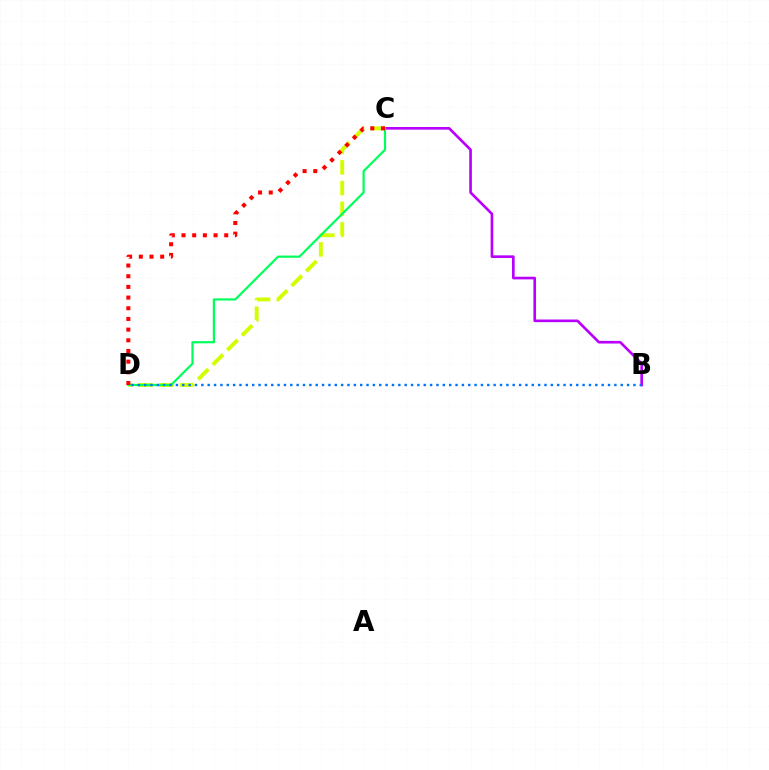{('C', 'D'): [{'color': '#d1ff00', 'line_style': 'dashed', 'thickness': 2.81}, {'color': '#00ff5c', 'line_style': 'solid', 'thickness': 1.59}, {'color': '#ff0000', 'line_style': 'dotted', 'thickness': 2.9}], ('B', 'C'): [{'color': '#b900ff', 'line_style': 'solid', 'thickness': 1.91}], ('B', 'D'): [{'color': '#0074ff', 'line_style': 'dotted', 'thickness': 1.73}]}